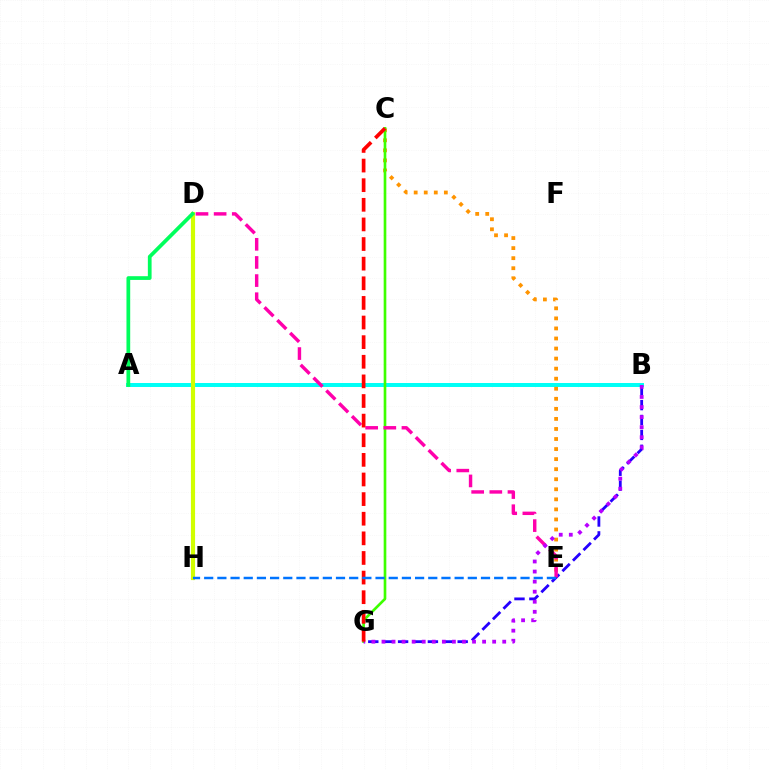{('B', 'G'): [{'color': '#2500ff', 'line_style': 'dashed', 'thickness': 2.02}, {'color': '#b900ff', 'line_style': 'dotted', 'thickness': 2.73}], ('A', 'B'): [{'color': '#00fff6', 'line_style': 'solid', 'thickness': 2.86}], ('C', 'E'): [{'color': '#ff9400', 'line_style': 'dotted', 'thickness': 2.73}], ('C', 'G'): [{'color': '#3dff00', 'line_style': 'solid', 'thickness': 1.91}, {'color': '#ff0000', 'line_style': 'dashed', 'thickness': 2.67}], ('D', 'H'): [{'color': '#d1ff00', 'line_style': 'solid', 'thickness': 2.99}], ('D', 'E'): [{'color': '#ff00ac', 'line_style': 'dashed', 'thickness': 2.46}], ('A', 'D'): [{'color': '#00ff5c', 'line_style': 'solid', 'thickness': 2.69}], ('E', 'H'): [{'color': '#0074ff', 'line_style': 'dashed', 'thickness': 1.79}]}